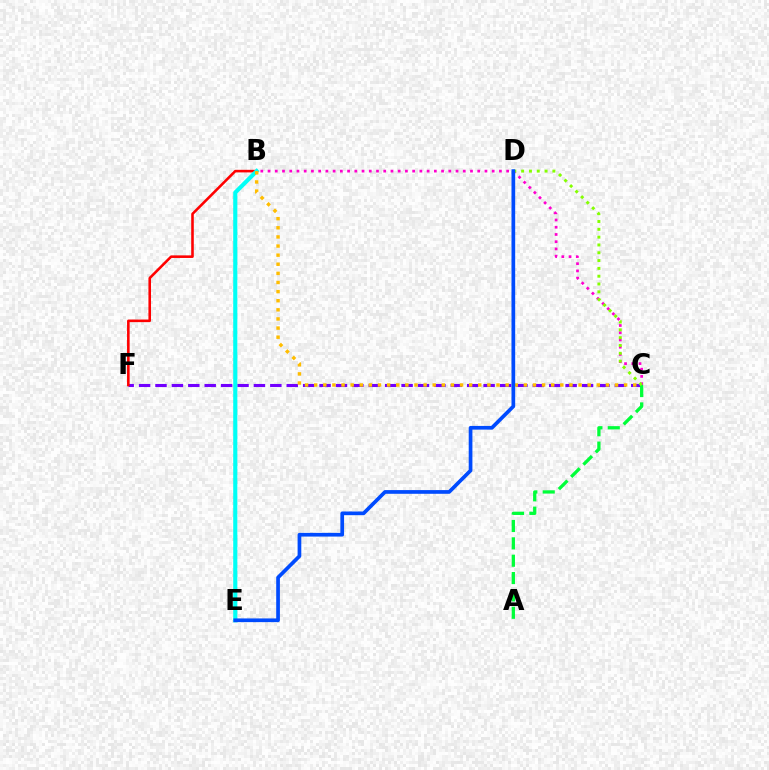{('C', 'F'): [{'color': '#7200ff', 'line_style': 'dashed', 'thickness': 2.23}], ('B', 'F'): [{'color': '#ff0000', 'line_style': 'solid', 'thickness': 1.86}], ('B', 'E'): [{'color': '#00fff6', 'line_style': 'solid', 'thickness': 2.97}], ('B', 'C'): [{'color': '#ffbd00', 'line_style': 'dotted', 'thickness': 2.48}, {'color': '#ff00cf', 'line_style': 'dotted', 'thickness': 1.96}], ('A', 'C'): [{'color': '#00ff39', 'line_style': 'dashed', 'thickness': 2.36}], ('C', 'D'): [{'color': '#84ff00', 'line_style': 'dotted', 'thickness': 2.12}], ('D', 'E'): [{'color': '#004bff', 'line_style': 'solid', 'thickness': 2.66}]}